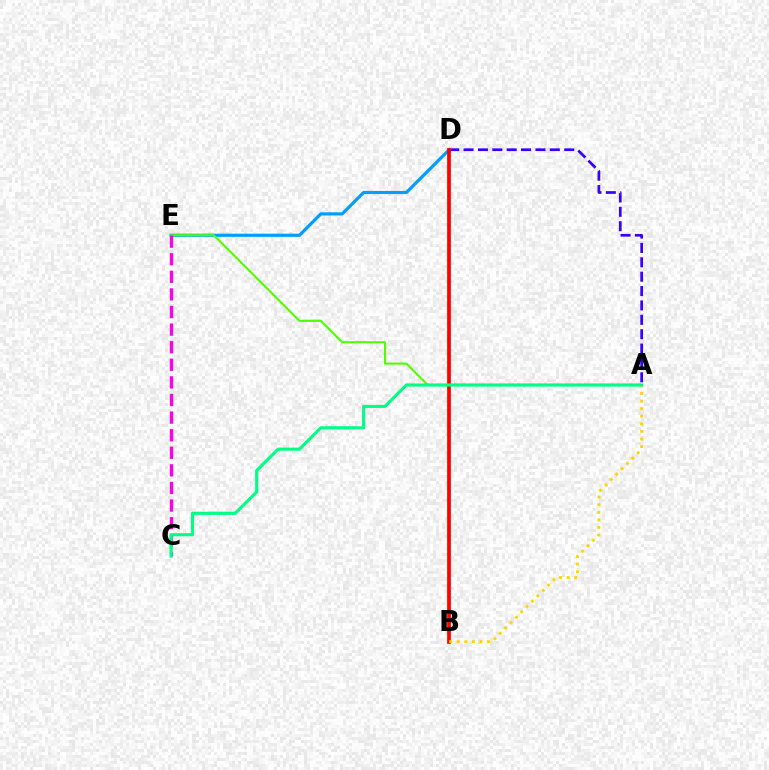{('A', 'D'): [{'color': '#3700ff', 'line_style': 'dashed', 'thickness': 1.95}], ('D', 'E'): [{'color': '#009eff', 'line_style': 'solid', 'thickness': 2.29}], ('A', 'E'): [{'color': '#4fff00', 'line_style': 'solid', 'thickness': 1.5}], ('B', 'D'): [{'color': '#ff0000', 'line_style': 'solid', 'thickness': 2.69}], ('A', 'B'): [{'color': '#ffd500', 'line_style': 'dotted', 'thickness': 2.06}], ('C', 'E'): [{'color': '#ff00ed', 'line_style': 'dashed', 'thickness': 2.39}], ('A', 'C'): [{'color': '#00ff86', 'line_style': 'solid', 'thickness': 2.24}]}